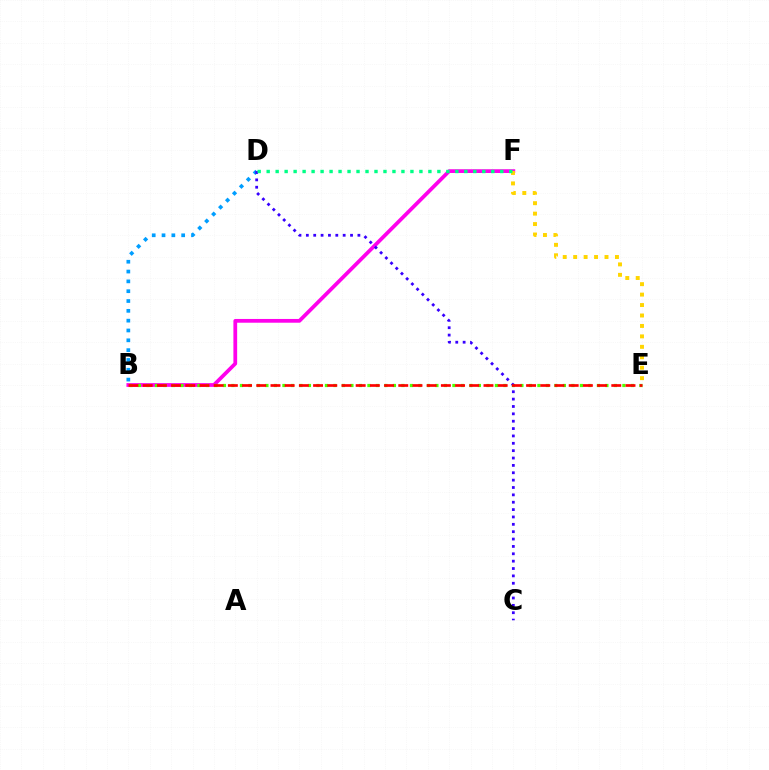{('B', 'D'): [{'color': '#009eff', 'line_style': 'dotted', 'thickness': 2.67}], ('B', 'F'): [{'color': '#ff00ed', 'line_style': 'solid', 'thickness': 2.7}], ('B', 'E'): [{'color': '#4fff00', 'line_style': 'dotted', 'thickness': 2.31}, {'color': '#ff0000', 'line_style': 'dashed', 'thickness': 1.93}], ('E', 'F'): [{'color': '#ffd500', 'line_style': 'dotted', 'thickness': 2.84}], ('C', 'D'): [{'color': '#3700ff', 'line_style': 'dotted', 'thickness': 2.0}], ('D', 'F'): [{'color': '#00ff86', 'line_style': 'dotted', 'thickness': 2.44}]}